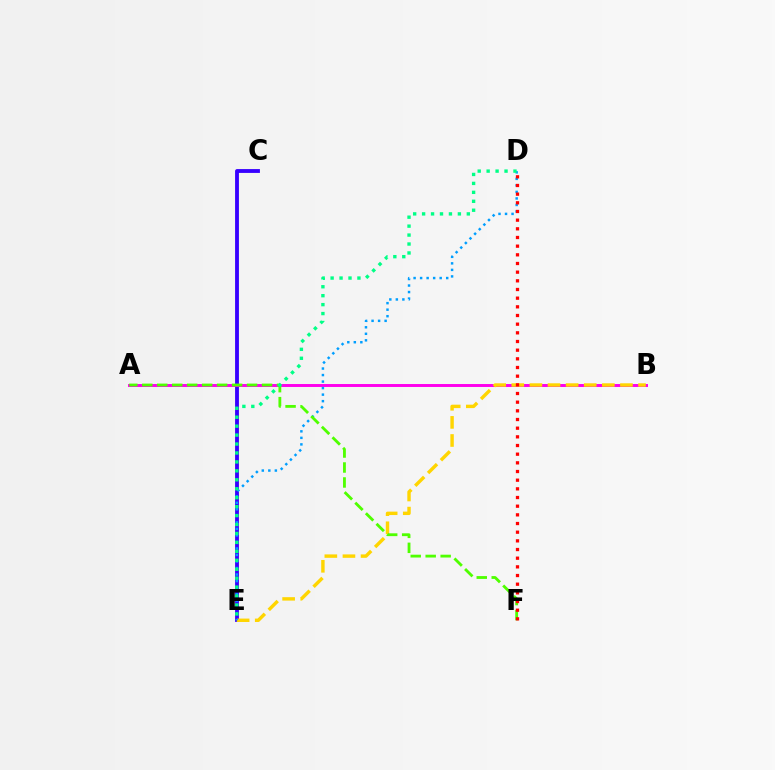{('C', 'E'): [{'color': '#3700ff', 'line_style': 'solid', 'thickness': 2.76}], ('A', 'B'): [{'color': '#ff00ed', 'line_style': 'solid', 'thickness': 2.12}], ('B', 'E'): [{'color': '#ffd500', 'line_style': 'dashed', 'thickness': 2.46}], ('D', 'E'): [{'color': '#009eff', 'line_style': 'dotted', 'thickness': 1.77}, {'color': '#00ff86', 'line_style': 'dotted', 'thickness': 2.43}], ('A', 'F'): [{'color': '#4fff00', 'line_style': 'dashed', 'thickness': 2.03}], ('D', 'F'): [{'color': '#ff0000', 'line_style': 'dotted', 'thickness': 2.35}]}